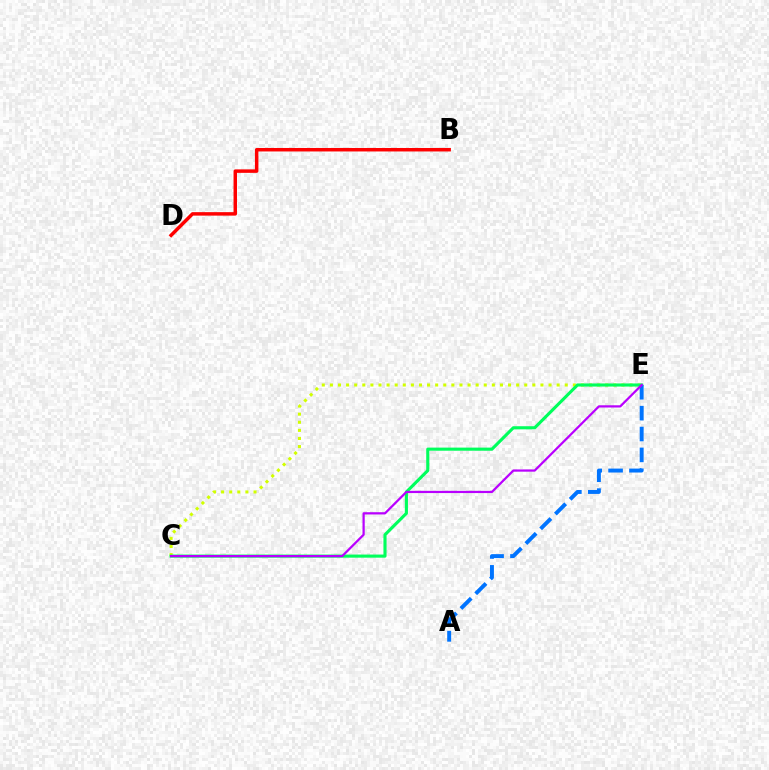{('C', 'E'): [{'color': '#d1ff00', 'line_style': 'dotted', 'thickness': 2.2}, {'color': '#00ff5c', 'line_style': 'solid', 'thickness': 2.24}, {'color': '#b900ff', 'line_style': 'solid', 'thickness': 1.61}], ('B', 'D'): [{'color': '#ff0000', 'line_style': 'solid', 'thickness': 2.5}], ('A', 'E'): [{'color': '#0074ff', 'line_style': 'dashed', 'thickness': 2.84}]}